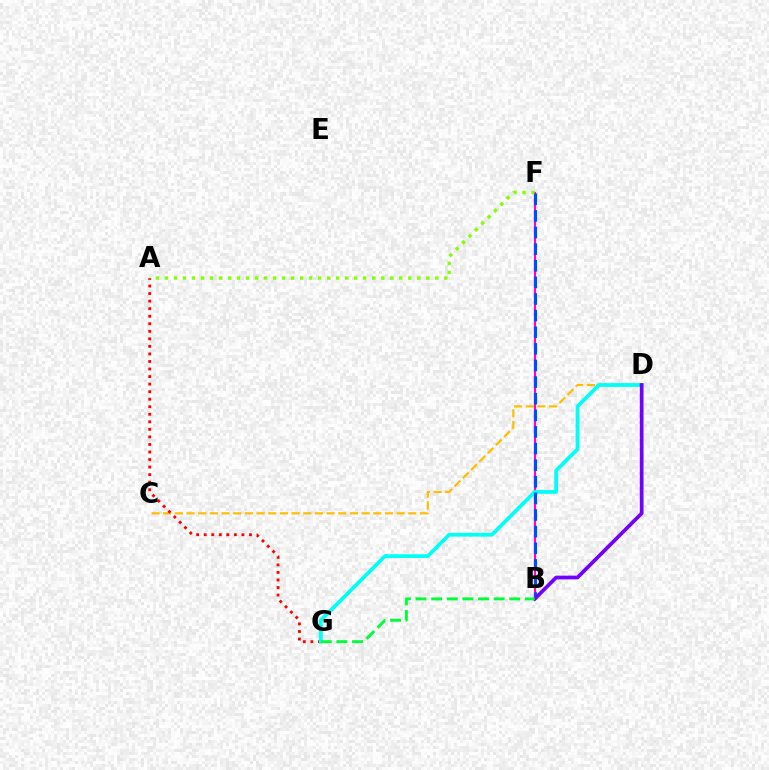{('C', 'D'): [{'color': '#ffbd00', 'line_style': 'dashed', 'thickness': 1.59}], ('B', 'F'): [{'color': '#ff00cf', 'line_style': 'solid', 'thickness': 1.55}, {'color': '#004bff', 'line_style': 'dashed', 'thickness': 2.26}], ('A', 'G'): [{'color': '#ff0000', 'line_style': 'dotted', 'thickness': 2.05}], ('A', 'F'): [{'color': '#84ff00', 'line_style': 'dotted', 'thickness': 2.45}], ('D', 'G'): [{'color': '#00fff6', 'line_style': 'solid', 'thickness': 2.72}], ('B', 'D'): [{'color': '#7200ff', 'line_style': 'solid', 'thickness': 2.68}], ('B', 'G'): [{'color': '#00ff39', 'line_style': 'dashed', 'thickness': 2.12}]}